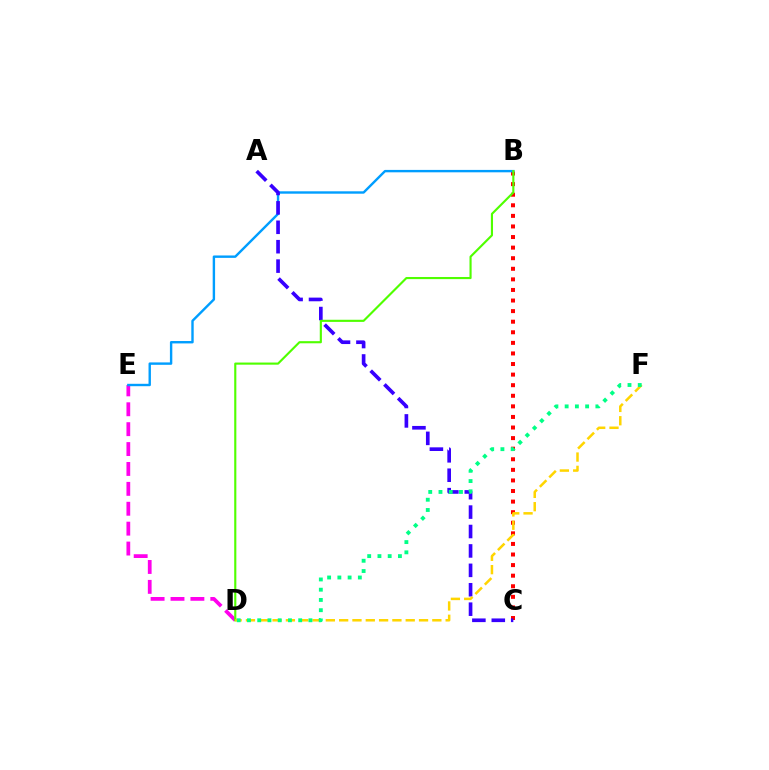{('D', 'E'): [{'color': '#ff00ed', 'line_style': 'dashed', 'thickness': 2.7}], ('B', 'C'): [{'color': '#ff0000', 'line_style': 'dotted', 'thickness': 2.88}], ('B', 'E'): [{'color': '#009eff', 'line_style': 'solid', 'thickness': 1.73}], ('A', 'C'): [{'color': '#3700ff', 'line_style': 'dashed', 'thickness': 2.64}], ('B', 'D'): [{'color': '#4fff00', 'line_style': 'solid', 'thickness': 1.54}], ('D', 'F'): [{'color': '#ffd500', 'line_style': 'dashed', 'thickness': 1.81}, {'color': '#00ff86', 'line_style': 'dotted', 'thickness': 2.78}]}